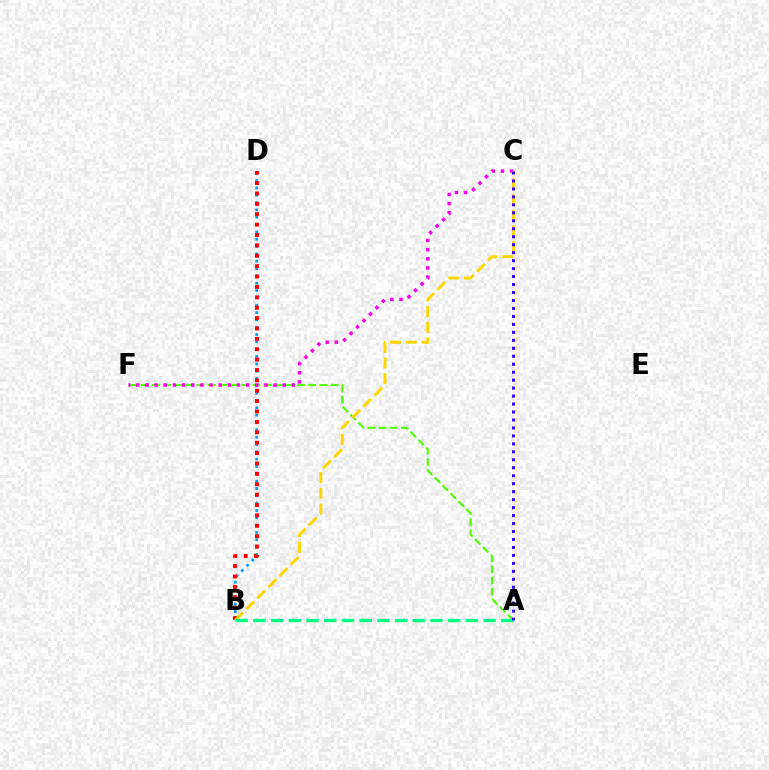{('A', 'F'): [{'color': '#4fff00', 'line_style': 'dashed', 'thickness': 1.52}], ('B', 'D'): [{'color': '#009eff', 'line_style': 'dotted', 'thickness': 1.99}, {'color': '#ff0000', 'line_style': 'dotted', 'thickness': 2.82}], ('C', 'F'): [{'color': '#ff00ed', 'line_style': 'dotted', 'thickness': 2.49}], ('B', 'C'): [{'color': '#ffd500', 'line_style': 'dashed', 'thickness': 2.13}], ('A', 'B'): [{'color': '#00ff86', 'line_style': 'dashed', 'thickness': 2.41}], ('A', 'C'): [{'color': '#3700ff', 'line_style': 'dotted', 'thickness': 2.16}]}